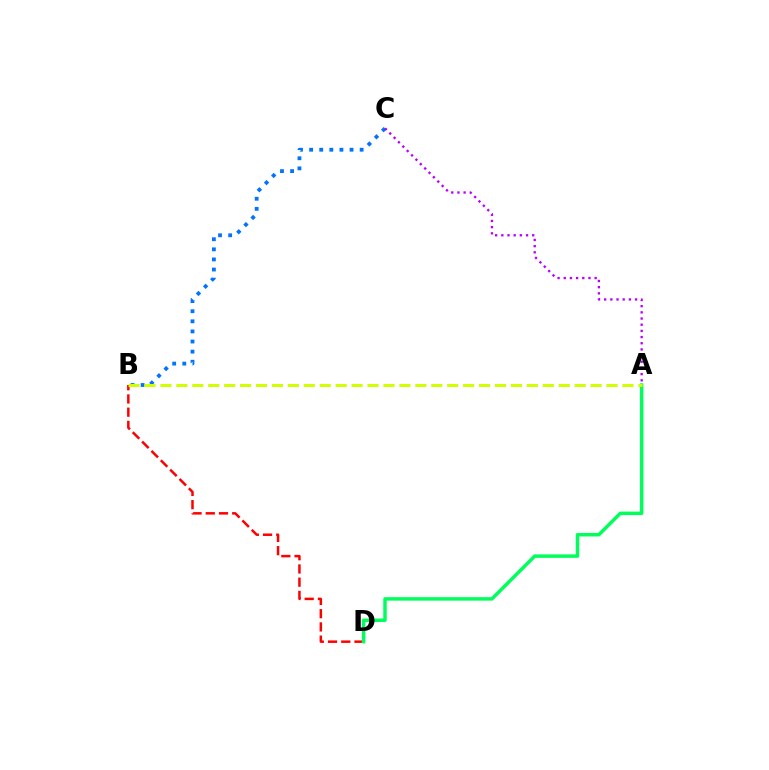{('B', 'D'): [{'color': '#ff0000', 'line_style': 'dashed', 'thickness': 1.8}], ('B', 'C'): [{'color': '#0074ff', 'line_style': 'dotted', 'thickness': 2.75}], ('A', 'D'): [{'color': '#00ff5c', 'line_style': 'solid', 'thickness': 2.5}], ('A', 'C'): [{'color': '#b900ff', 'line_style': 'dotted', 'thickness': 1.68}], ('A', 'B'): [{'color': '#d1ff00', 'line_style': 'dashed', 'thickness': 2.16}]}